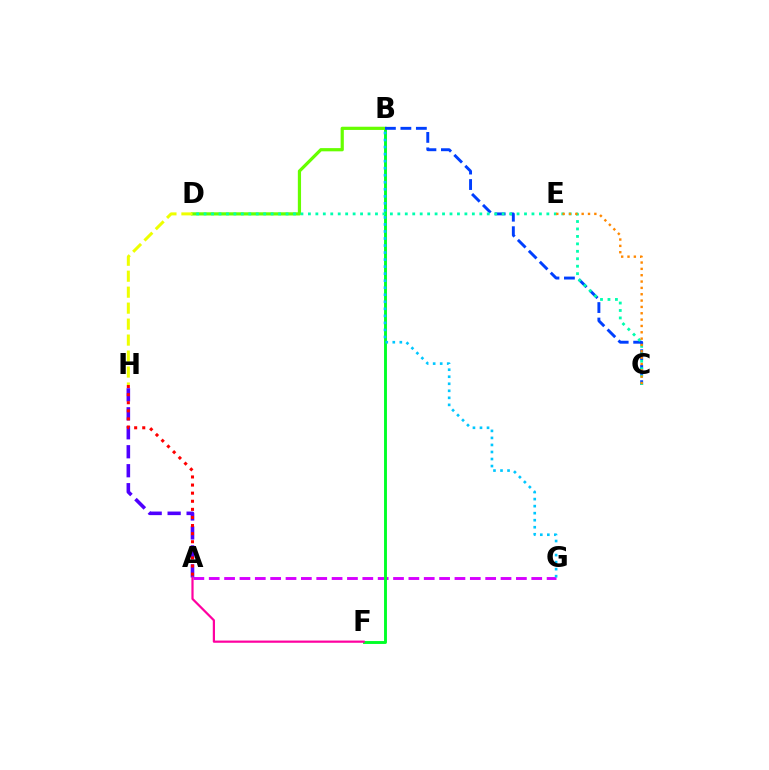{('A', 'G'): [{'color': '#d600ff', 'line_style': 'dashed', 'thickness': 2.09}], ('B', 'F'): [{'color': '#00ff27', 'line_style': 'solid', 'thickness': 2.09}], ('B', 'D'): [{'color': '#66ff00', 'line_style': 'solid', 'thickness': 2.31}], ('A', 'H'): [{'color': '#4f00ff', 'line_style': 'dashed', 'thickness': 2.58}, {'color': '#ff0000', 'line_style': 'dotted', 'thickness': 2.2}], ('B', 'C'): [{'color': '#003fff', 'line_style': 'dashed', 'thickness': 2.1}], ('C', 'D'): [{'color': '#00ffaf', 'line_style': 'dotted', 'thickness': 2.02}], ('D', 'H'): [{'color': '#eeff00', 'line_style': 'dashed', 'thickness': 2.17}], ('C', 'E'): [{'color': '#ff8800', 'line_style': 'dotted', 'thickness': 1.72}], ('A', 'F'): [{'color': '#ff00a0', 'line_style': 'solid', 'thickness': 1.59}], ('B', 'G'): [{'color': '#00c7ff', 'line_style': 'dotted', 'thickness': 1.91}]}